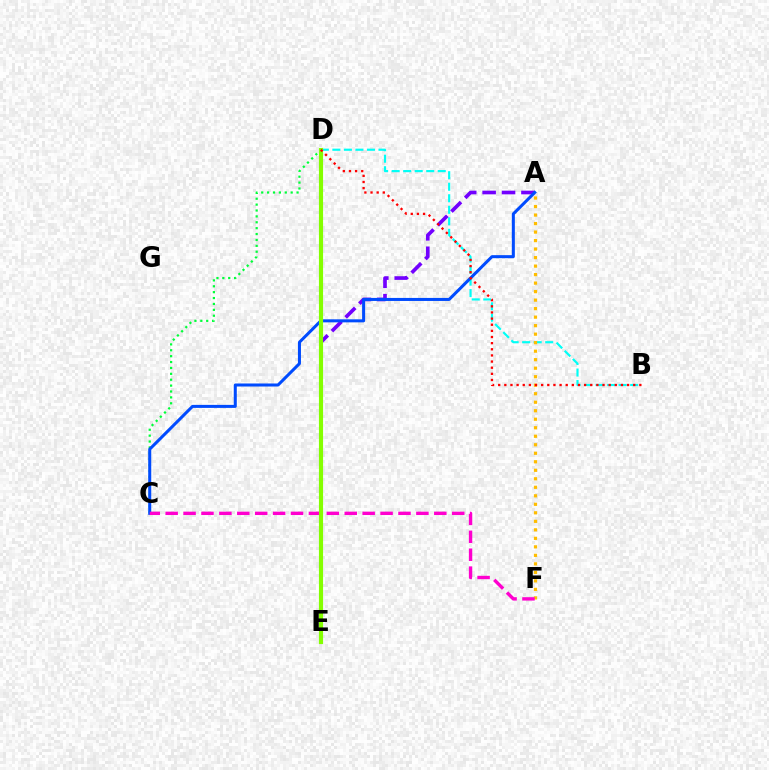{('B', 'D'): [{'color': '#00fff6', 'line_style': 'dashed', 'thickness': 1.57}, {'color': '#ff0000', 'line_style': 'dotted', 'thickness': 1.67}], ('A', 'E'): [{'color': '#7200ff', 'line_style': 'dashed', 'thickness': 2.64}], ('A', 'F'): [{'color': '#ffbd00', 'line_style': 'dotted', 'thickness': 2.31}], ('C', 'D'): [{'color': '#00ff39', 'line_style': 'dotted', 'thickness': 1.6}], ('A', 'C'): [{'color': '#004bff', 'line_style': 'solid', 'thickness': 2.18}], ('C', 'F'): [{'color': '#ff00cf', 'line_style': 'dashed', 'thickness': 2.43}], ('D', 'E'): [{'color': '#84ff00', 'line_style': 'solid', 'thickness': 2.98}]}